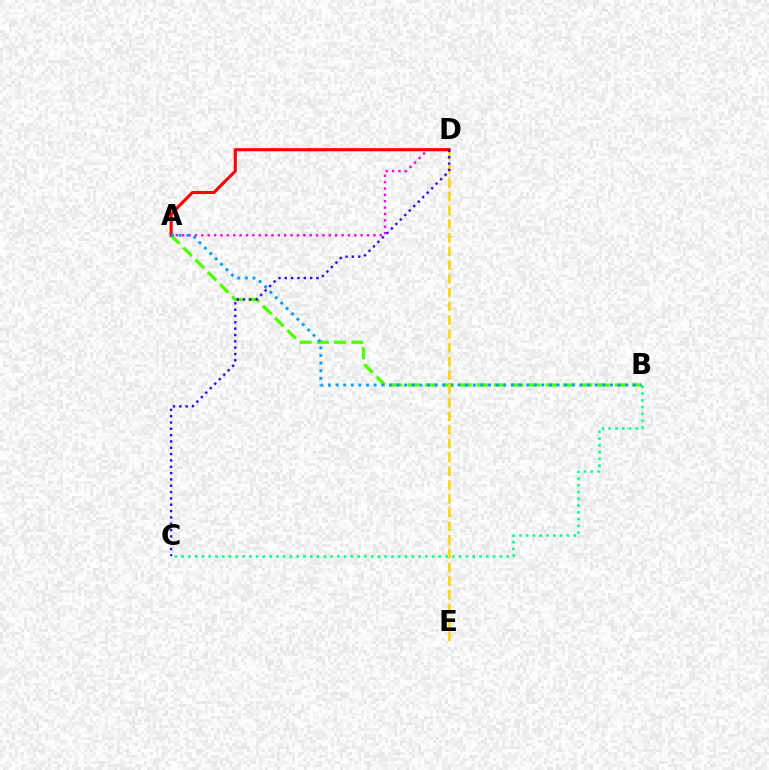{('A', 'D'): [{'color': '#ff00ed', 'line_style': 'dotted', 'thickness': 1.73}, {'color': '#ff0000', 'line_style': 'solid', 'thickness': 2.24}], ('A', 'B'): [{'color': '#4fff00', 'line_style': 'dashed', 'thickness': 2.35}, {'color': '#009eff', 'line_style': 'dotted', 'thickness': 2.07}], ('B', 'C'): [{'color': '#00ff86', 'line_style': 'dotted', 'thickness': 1.84}], ('D', 'E'): [{'color': '#ffd500', 'line_style': 'dashed', 'thickness': 1.87}], ('C', 'D'): [{'color': '#3700ff', 'line_style': 'dotted', 'thickness': 1.72}]}